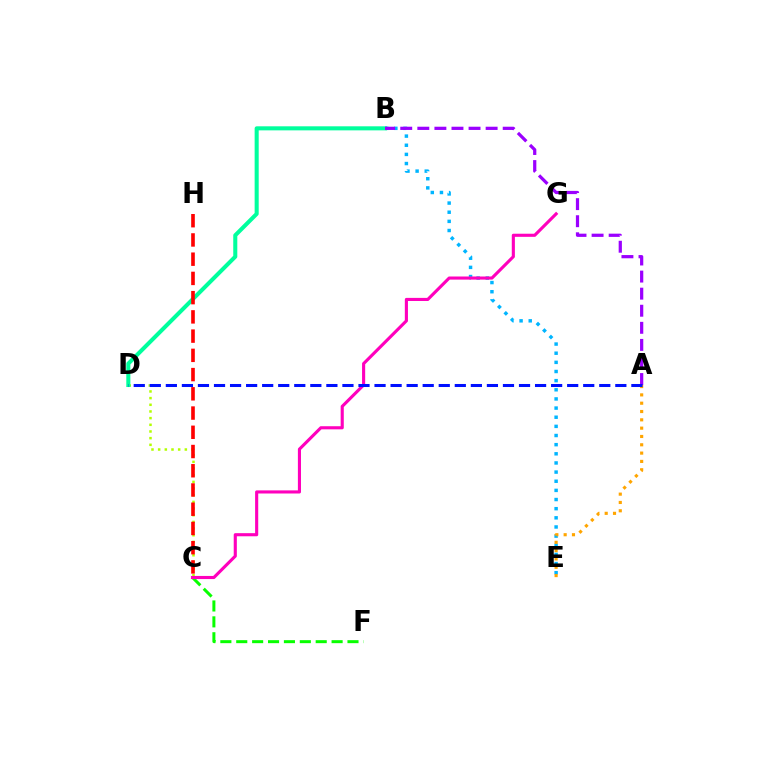{('C', 'F'): [{'color': '#08ff00', 'line_style': 'dashed', 'thickness': 2.16}], ('B', 'E'): [{'color': '#00b5ff', 'line_style': 'dotted', 'thickness': 2.48}], ('C', 'D'): [{'color': '#b3ff00', 'line_style': 'dotted', 'thickness': 1.81}], ('B', 'D'): [{'color': '#00ff9d', 'line_style': 'solid', 'thickness': 2.92}], ('A', 'E'): [{'color': '#ffa500', 'line_style': 'dotted', 'thickness': 2.26}], ('C', 'H'): [{'color': '#ff0000', 'line_style': 'dashed', 'thickness': 2.61}], ('C', 'G'): [{'color': '#ff00bd', 'line_style': 'solid', 'thickness': 2.24}], ('A', 'B'): [{'color': '#9b00ff', 'line_style': 'dashed', 'thickness': 2.32}], ('A', 'D'): [{'color': '#0010ff', 'line_style': 'dashed', 'thickness': 2.18}]}